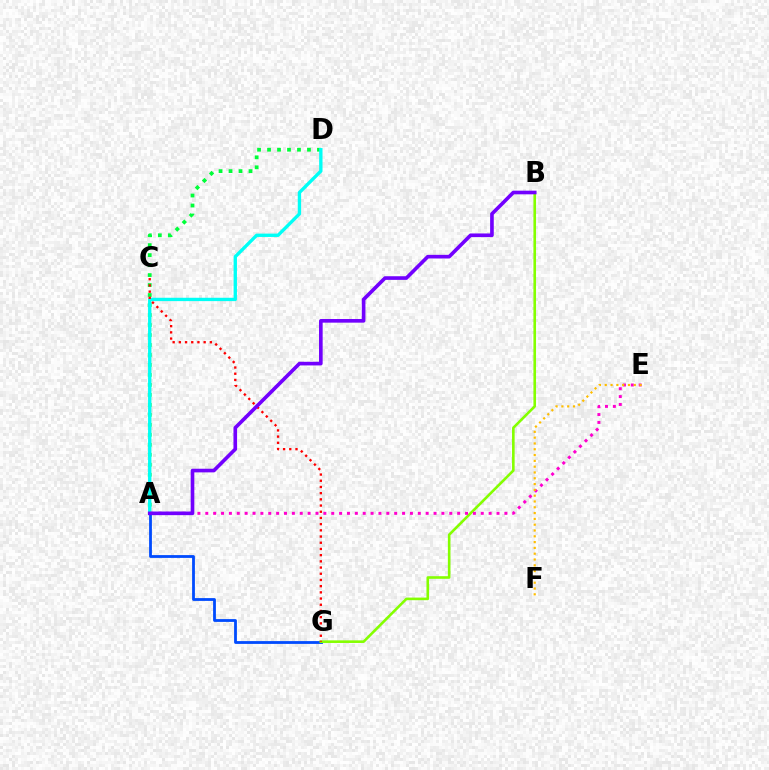{('A', 'G'): [{'color': '#004bff', 'line_style': 'solid', 'thickness': 2.01}], ('A', 'D'): [{'color': '#00ff39', 'line_style': 'dotted', 'thickness': 2.71}, {'color': '#00fff6', 'line_style': 'solid', 'thickness': 2.41}], ('B', 'G'): [{'color': '#84ff00', 'line_style': 'solid', 'thickness': 1.88}], ('A', 'E'): [{'color': '#ff00cf', 'line_style': 'dotted', 'thickness': 2.14}], ('C', 'G'): [{'color': '#ff0000', 'line_style': 'dotted', 'thickness': 1.68}], ('E', 'F'): [{'color': '#ffbd00', 'line_style': 'dotted', 'thickness': 1.58}], ('A', 'B'): [{'color': '#7200ff', 'line_style': 'solid', 'thickness': 2.62}]}